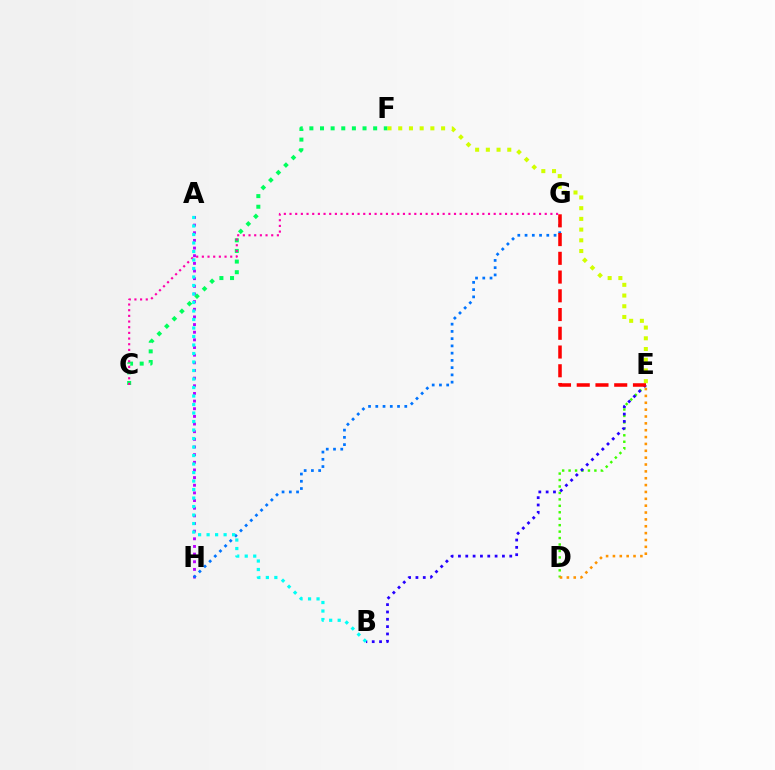{('A', 'H'): [{'color': '#b900ff', 'line_style': 'dotted', 'thickness': 2.08}], ('D', 'E'): [{'color': '#3dff00', 'line_style': 'dotted', 'thickness': 1.75}, {'color': '#ff9400', 'line_style': 'dotted', 'thickness': 1.86}], ('B', 'E'): [{'color': '#2500ff', 'line_style': 'dotted', 'thickness': 1.99}], ('G', 'H'): [{'color': '#0074ff', 'line_style': 'dotted', 'thickness': 1.97}], ('C', 'F'): [{'color': '#00ff5c', 'line_style': 'dotted', 'thickness': 2.89}], ('E', 'F'): [{'color': '#d1ff00', 'line_style': 'dotted', 'thickness': 2.91}], ('E', 'G'): [{'color': '#ff0000', 'line_style': 'dashed', 'thickness': 2.55}], ('C', 'G'): [{'color': '#ff00ac', 'line_style': 'dotted', 'thickness': 1.54}], ('A', 'B'): [{'color': '#00fff6', 'line_style': 'dotted', 'thickness': 2.31}]}